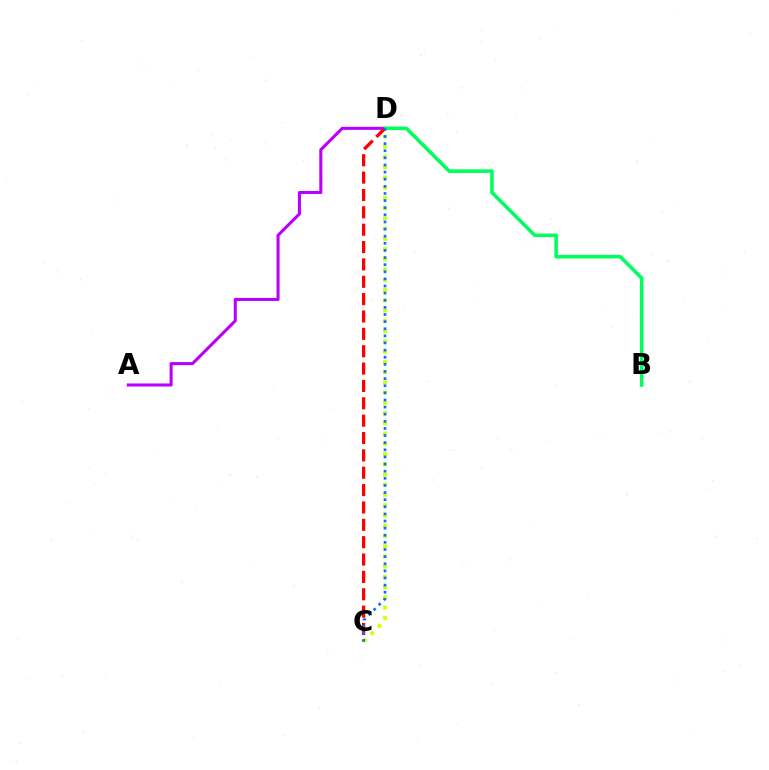{('A', 'D'): [{'color': '#b900ff', 'line_style': 'solid', 'thickness': 2.21}], ('B', 'D'): [{'color': '#00ff5c', 'line_style': 'solid', 'thickness': 2.57}], ('C', 'D'): [{'color': '#ff0000', 'line_style': 'dashed', 'thickness': 2.36}, {'color': '#d1ff00', 'line_style': 'dotted', 'thickness': 2.78}, {'color': '#0074ff', 'line_style': 'dotted', 'thickness': 1.93}]}